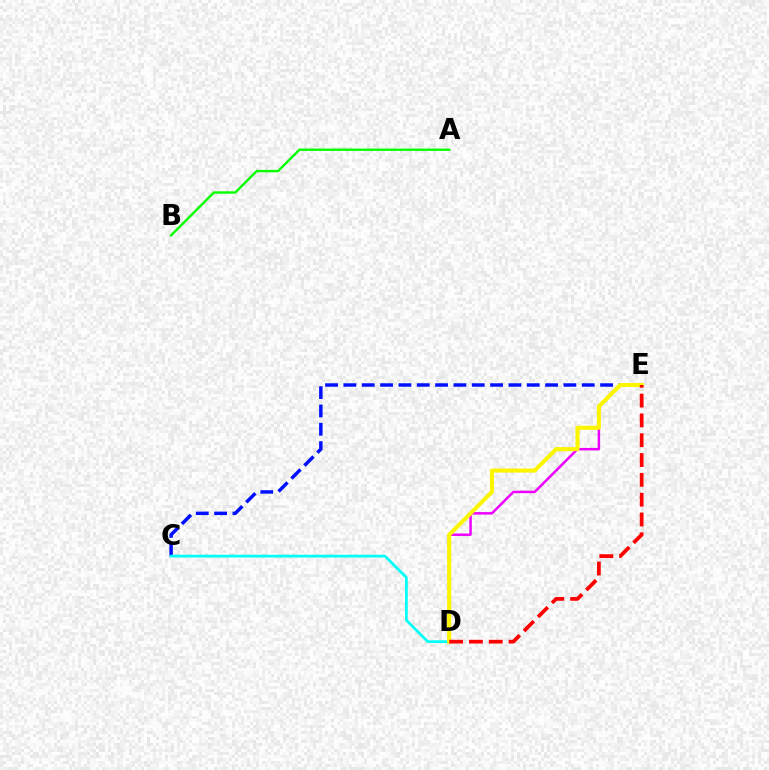{('A', 'B'): [{'color': '#08ff00', 'line_style': 'solid', 'thickness': 1.73}], ('D', 'E'): [{'color': '#ee00ff', 'line_style': 'solid', 'thickness': 1.79}, {'color': '#fcf500', 'line_style': 'solid', 'thickness': 2.94}, {'color': '#ff0000', 'line_style': 'dashed', 'thickness': 2.69}], ('C', 'E'): [{'color': '#0010ff', 'line_style': 'dashed', 'thickness': 2.49}], ('C', 'D'): [{'color': '#00fff6', 'line_style': 'solid', 'thickness': 1.96}]}